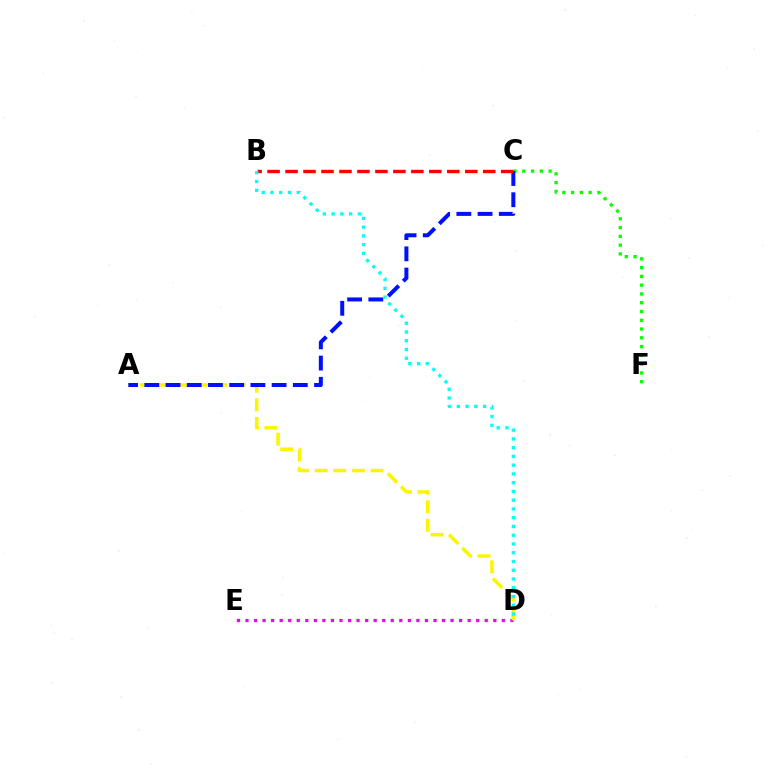{('D', 'E'): [{'color': '#ee00ff', 'line_style': 'dotted', 'thickness': 2.32}], ('C', 'F'): [{'color': '#08ff00', 'line_style': 'dotted', 'thickness': 2.38}], ('A', 'D'): [{'color': '#fcf500', 'line_style': 'dashed', 'thickness': 2.53}], ('A', 'C'): [{'color': '#0010ff', 'line_style': 'dashed', 'thickness': 2.88}], ('B', 'C'): [{'color': '#ff0000', 'line_style': 'dashed', 'thickness': 2.44}], ('B', 'D'): [{'color': '#00fff6', 'line_style': 'dotted', 'thickness': 2.38}]}